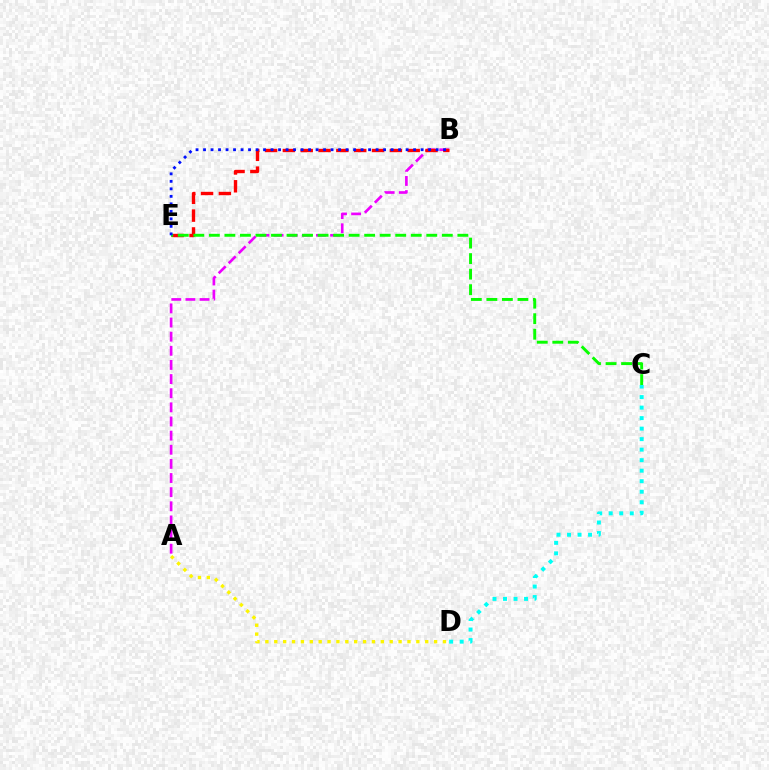{('A', 'B'): [{'color': '#ee00ff', 'line_style': 'dashed', 'thickness': 1.92}], ('A', 'D'): [{'color': '#fcf500', 'line_style': 'dotted', 'thickness': 2.41}], ('B', 'E'): [{'color': '#ff0000', 'line_style': 'dashed', 'thickness': 2.42}, {'color': '#0010ff', 'line_style': 'dotted', 'thickness': 2.04}], ('C', 'D'): [{'color': '#00fff6', 'line_style': 'dotted', 'thickness': 2.86}], ('C', 'E'): [{'color': '#08ff00', 'line_style': 'dashed', 'thickness': 2.11}]}